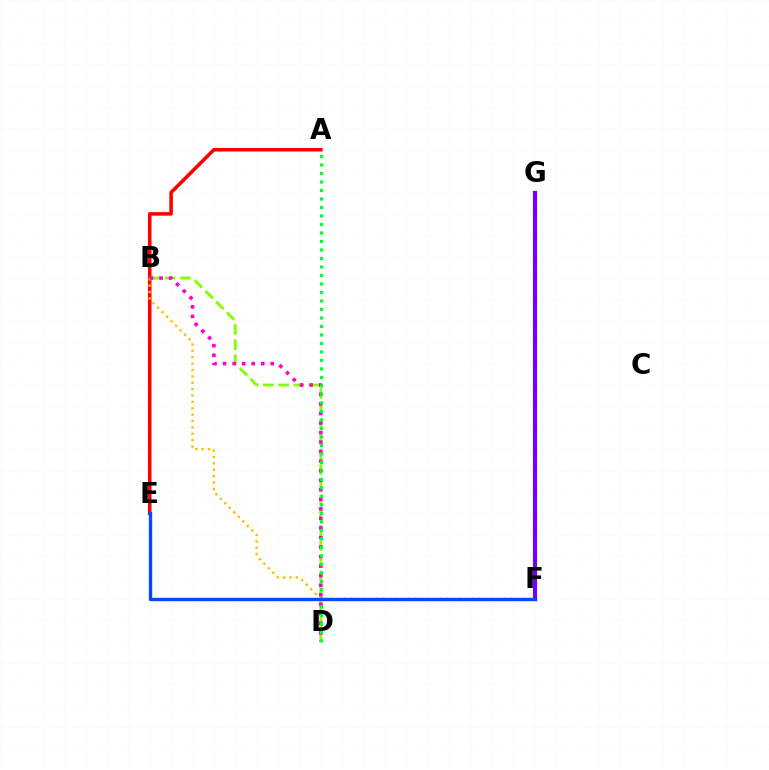{('A', 'E'): [{'color': '#ff0000', 'line_style': 'solid', 'thickness': 2.57}], ('B', 'F'): [{'color': '#ffbd00', 'line_style': 'dotted', 'thickness': 1.73}], ('B', 'D'): [{'color': '#84ff00', 'line_style': 'dashed', 'thickness': 2.07}, {'color': '#ff00cf', 'line_style': 'dotted', 'thickness': 2.59}], ('F', 'G'): [{'color': '#00fff6', 'line_style': 'solid', 'thickness': 2.87}, {'color': '#7200ff', 'line_style': 'solid', 'thickness': 2.98}], ('A', 'D'): [{'color': '#00ff39', 'line_style': 'dotted', 'thickness': 2.31}], ('E', 'F'): [{'color': '#004bff', 'line_style': 'solid', 'thickness': 2.43}]}